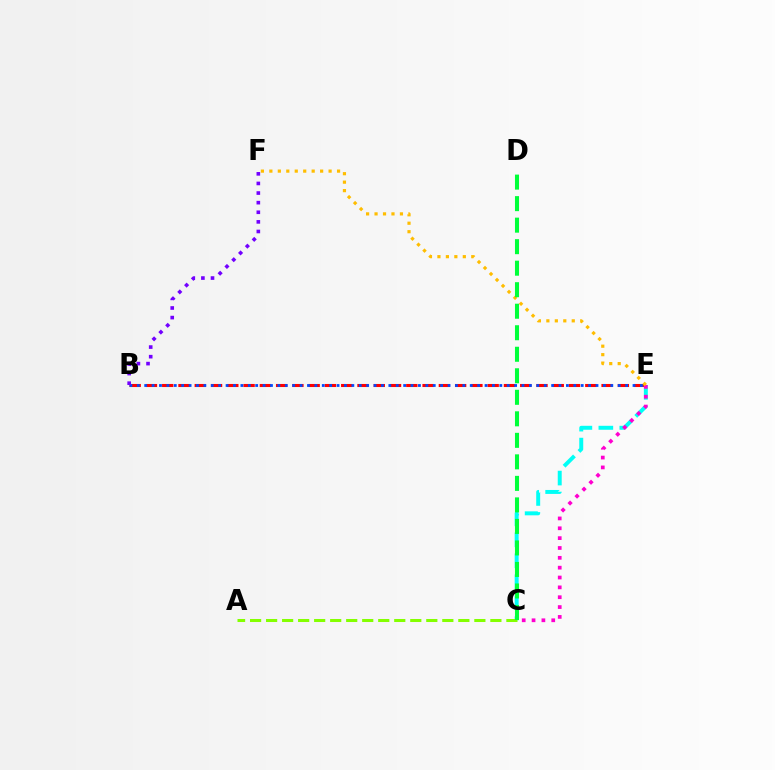{('B', 'E'): [{'color': '#ff0000', 'line_style': 'dashed', 'thickness': 2.21}, {'color': '#004bff', 'line_style': 'dotted', 'thickness': 2.01}], ('C', 'E'): [{'color': '#00fff6', 'line_style': 'dashed', 'thickness': 2.85}, {'color': '#ff00cf', 'line_style': 'dotted', 'thickness': 2.68}], ('A', 'C'): [{'color': '#84ff00', 'line_style': 'dashed', 'thickness': 2.18}], ('E', 'F'): [{'color': '#ffbd00', 'line_style': 'dotted', 'thickness': 2.3}], ('C', 'D'): [{'color': '#00ff39', 'line_style': 'dashed', 'thickness': 2.92}], ('B', 'F'): [{'color': '#7200ff', 'line_style': 'dotted', 'thickness': 2.61}]}